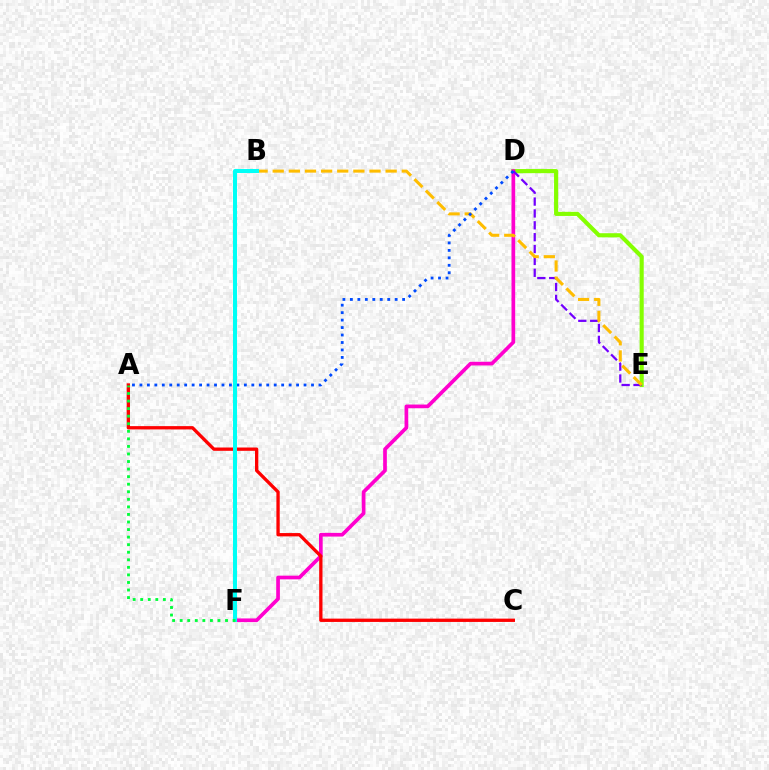{('D', 'E'): [{'color': '#84ff00', 'line_style': 'solid', 'thickness': 2.97}, {'color': '#7200ff', 'line_style': 'dashed', 'thickness': 1.61}], ('D', 'F'): [{'color': '#ff00cf', 'line_style': 'solid', 'thickness': 2.66}], ('B', 'E'): [{'color': '#ffbd00', 'line_style': 'dashed', 'thickness': 2.19}], ('A', 'C'): [{'color': '#ff0000', 'line_style': 'solid', 'thickness': 2.38}], ('A', 'D'): [{'color': '#004bff', 'line_style': 'dotted', 'thickness': 2.03}], ('B', 'F'): [{'color': '#00fff6', 'line_style': 'solid', 'thickness': 2.9}], ('A', 'F'): [{'color': '#00ff39', 'line_style': 'dotted', 'thickness': 2.05}]}